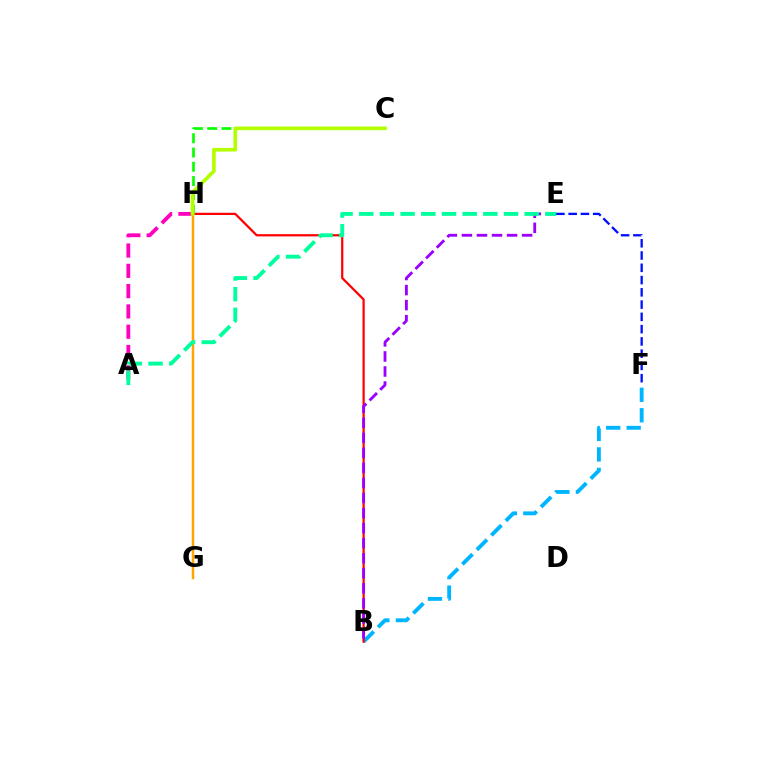{('A', 'H'): [{'color': '#ff00bd', 'line_style': 'dashed', 'thickness': 2.76}], ('B', 'F'): [{'color': '#00b5ff', 'line_style': 'dashed', 'thickness': 2.78}], ('B', 'H'): [{'color': '#ff0000', 'line_style': 'solid', 'thickness': 1.6}], ('B', 'E'): [{'color': '#9b00ff', 'line_style': 'dashed', 'thickness': 2.04}], ('C', 'H'): [{'color': '#08ff00', 'line_style': 'dashed', 'thickness': 1.94}, {'color': '#b3ff00', 'line_style': 'solid', 'thickness': 2.64}], ('E', 'F'): [{'color': '#0010ff', 'line_style': 'dashed', 'thickness': 1.67}], ('G', 'H'): [{'color': '#ffa500', 'line_style': 'solid', 'thickness': 1.78}], ('A', 'E'): [{'color': '#00ff9d', 'line_style': 'dashed', 'thickness': 2.81}]}